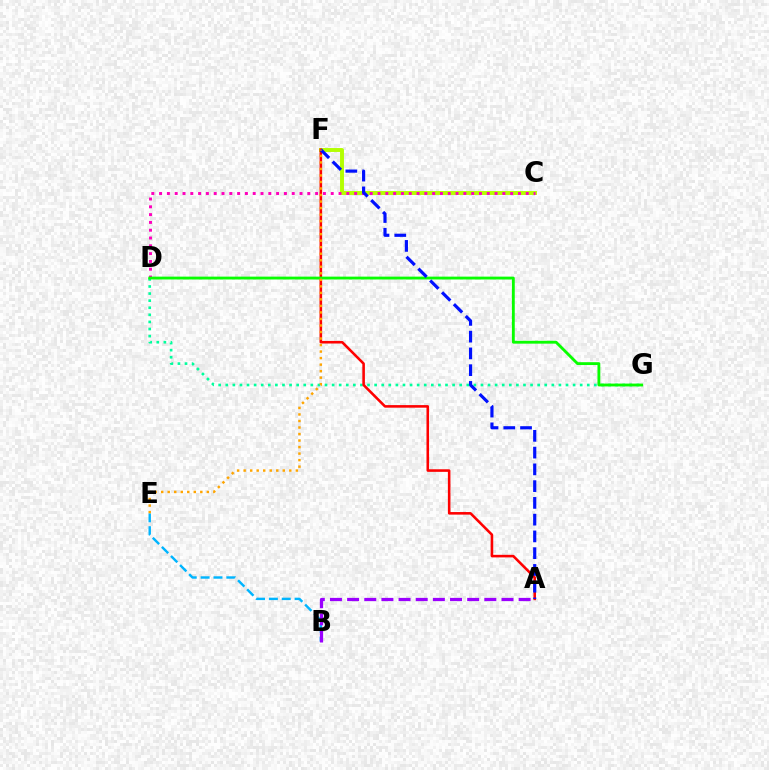{('C', 'F'): [{'color': '#b3ff00', 'line_style': 'solid', 'thickness': 2.83}], ('D', 'G'): [{'color': '#00ff9d', 'line_style': 'dotted', 'thickness': 1.93}, {'color': '#08ff00', 'line_style': 'solid', 'thickness': 2.05}], ('B', 'E'): [{'color': '#00b5ff', 'line_style': 'dashed', 'thickness': 1.75}], ('C', 'D'): [{'color': '#ff00bd', 'line_style': 'dotted', 'thickness': 2.12}], ('A', 'B'): [{'color': '#9b00ff', 'line_style': 'dashed', 'thickness': 2.33}], ('A', 'F'): [{'color': '#ff0000', 'line_style': 'solid', 'thickness': 1.85}, {'color': '#0010ff', 'line_style': 'dashed', 'thickness': 2.28}], ('E', 'F'): [{'color': '#ffa500', 'line_style': 'dotted', 'thickness': 1.77}]}